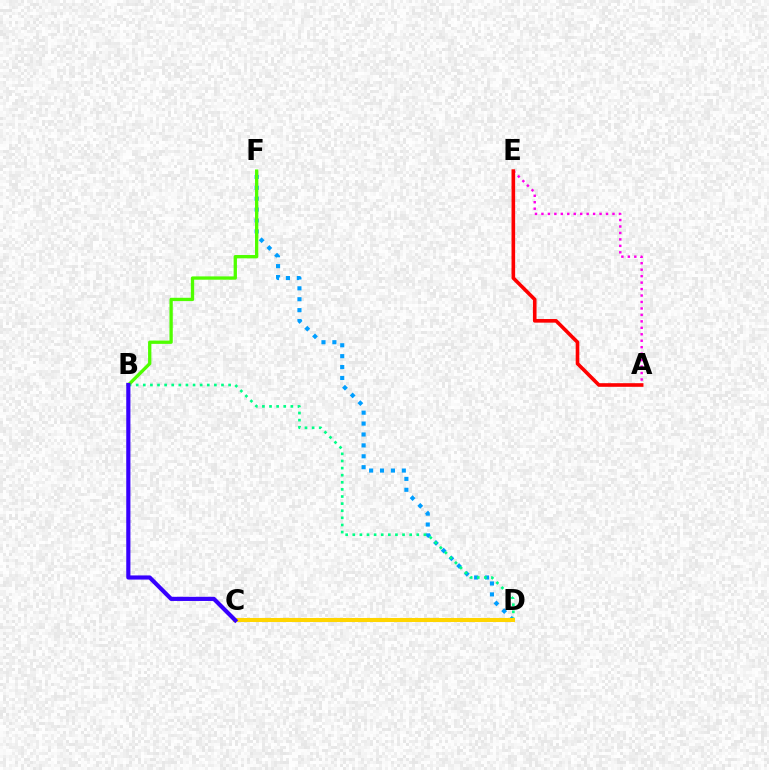{('D', 'F'): [{'color': '#009eff', 'line_style': 'dotted', 'thickness': 2.96}], ('B', 'D'): [{'color': '#00ff86', 'line_style': 'dotted', 'thickness': 1.93}], ('A', 'E'): [{'color': '#ff00ed', 'line_style': 'dotted', 'thickness': 1.76}, {'color': '#ff0000', 'line_style': 'solid', 'thickness': 2.6}], ('B', 'F'): [{'color': '#4fff00', 'line_style': 'solid', 'thickness': 2.38}], ('C', 'D'): [{'color': '#ffd500', 'line_style': 'solid', 'thickness': 2.9}], ('B', 'C'): [{'color': '#3700ff', 'line_style': 'solid', 'thickness': 2.99}]}